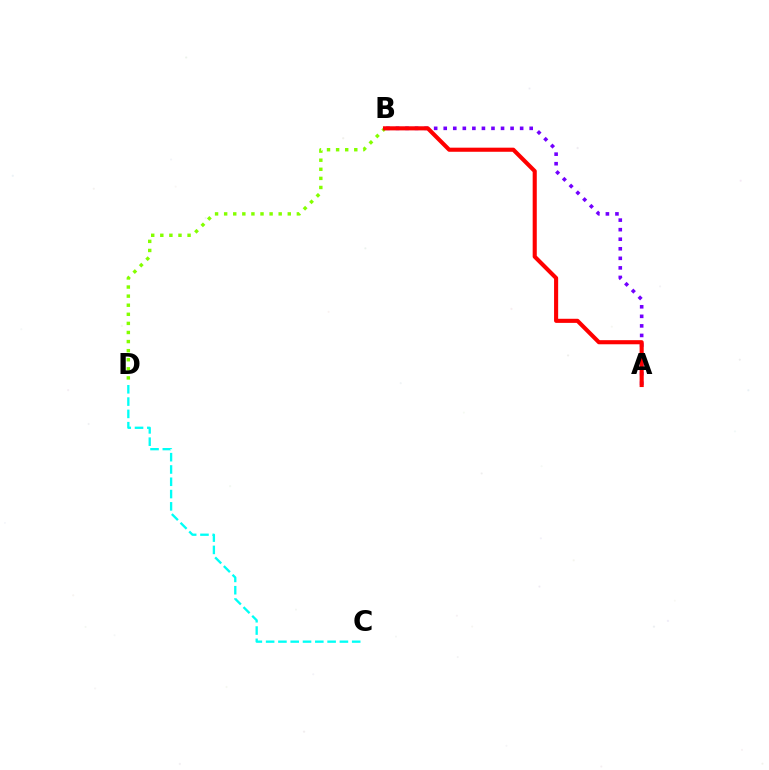{('A', 'B'): [{'color': '#7200ff', 'line_style': 'dotted', 'thickness': 2.6}, {'color': '#ff0000', 'line_style': 'solid', 'thickness': 2.95}], ('B', 'D'): [{'color': '#84ff00', 'line_style': 'dotted', 'thickness': 2.47}], ('C', 'D'): [{'color': '#00fff6', 'line_style': 'dashed', 'thickness': 1.67}]}